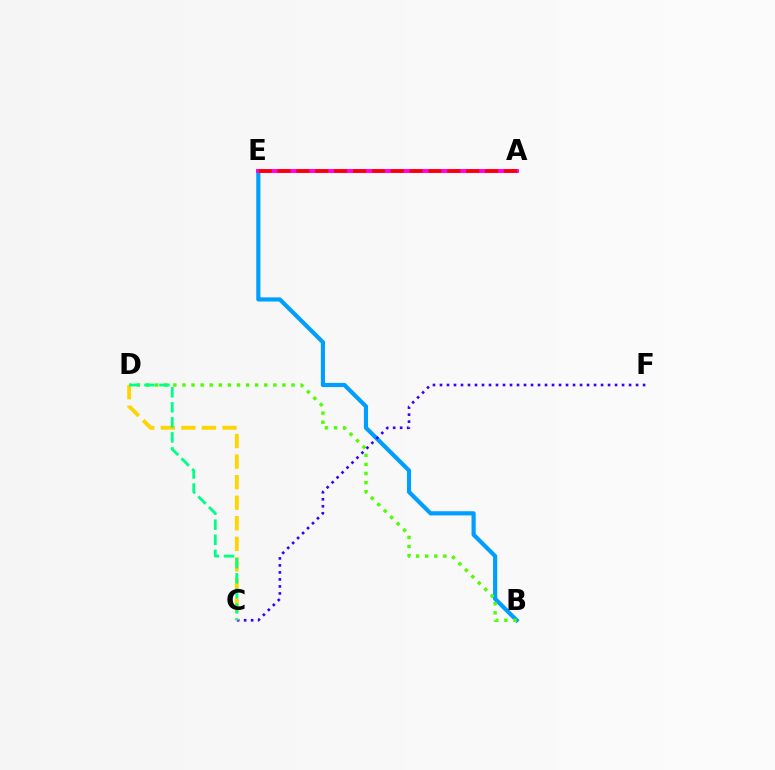{('B', 'E'): [{'color': '#009eff', 'line_style': 'solid', 'thickness': 3.0}], ('A', 'E'): [{'color': '#ff00ed', 'line_style': 'solid', 'thickness': 2.81}, {'color': '#ff0000', 'line_style': 'dashed', 'thickness': 2.56}], ('B', 'D'): [{'color': '#4fff00', 'line_style': 'dotted', 'thickness': 2.47}], ('C', 'F'): [{'color': '#3700ff', 'line_style': 'dotted', 'thickness': 1.9}], ('C', 'D'): [{'color': '#ffd500', 'line_style': 'dashed', 'thickness': 2.79}, {'color': '#00ff86', 'line_style': 'dashed', 'thickness': 2.04}]}